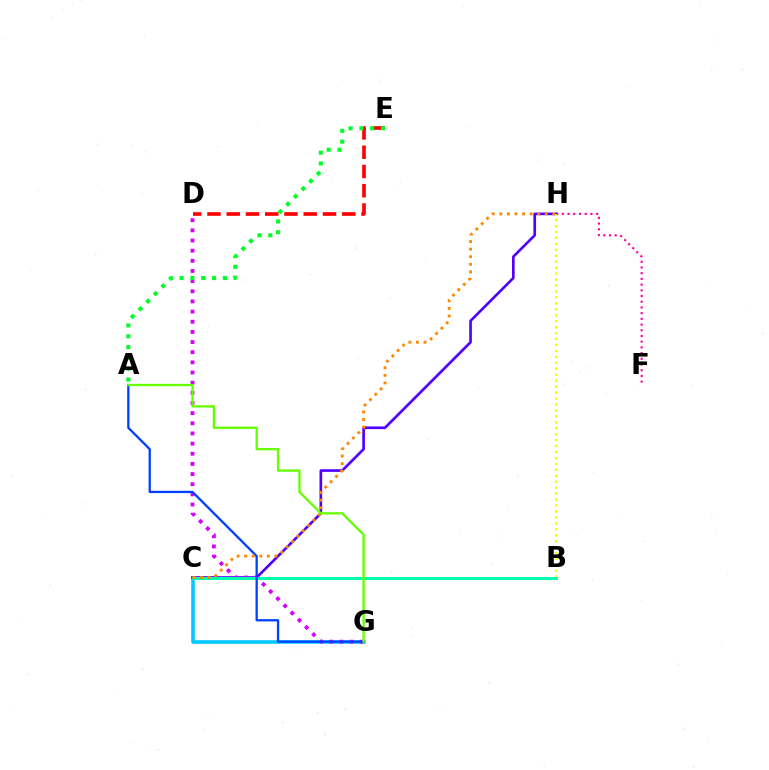{('F', 'H'): [{'color': '#ff00a0', 'line_style': 'dotted', 'thickness': 1.55}], ('C', 'G'): [{'color': '#00c7ff', 'line_style': 'solid', 'thickness': 2.56}], ('C', 'H'): [{'color': '#4f00ff', 'line_style': 'solid', 'thickness': 1.91}, {'color': '#ff8800', 'line_style': 'dotted', 'thickness': 2.06}], ('D', 'E'): [{'color': '#ff0000', 'line_style': 'dashed', 'thickness': 2.62}], ('B', 'H'): [{'color': '#eeff00', 'line_style': 'dotted', 'thickness': 1.62}], ('D', 'G'): [{'color': '#d600ff', 'line_style': 'dotted', 'thickness': 2.76}], ('B', 'C'): [{'color': '#00ffaf', 'line_style': 'solid', 'thickness': 2.14}], ('A', 'G'): [{'color': '#003fff', 'line_style': 'solid', 'thickness': 1.65}, {'color': '#66ff00', 'line_style': 'solid', 'thickness': 1.67}], ('A', 'E'): [{'color': '#00ff27', 'line_style': 'dotted', 'thickness': 2.94}]}